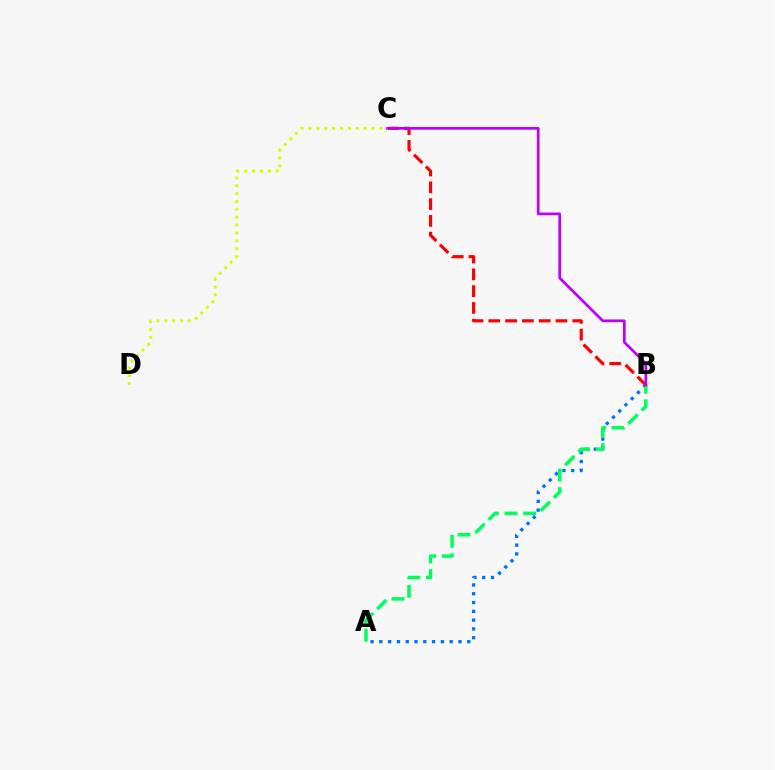{('A', 'B'): [{'color': '#0074ff', 'line_style': 'dotted', 'thickness': 2.39}, {'color': '#00ff5c', 'line_style': 'dashed', 'thickness': 2.53}], ('B', 'C'): [{'color': '#ff0000', 'line_style': 'dashed', 'thickness': 2.28}, {'color': '#b900ff', 'line_style': 'solid', 'thickness': 1.95}], ('C', 'D'): [{'color': '#d1ff00', 'line_style': 'dotted', 'thickness': 2.14}]}